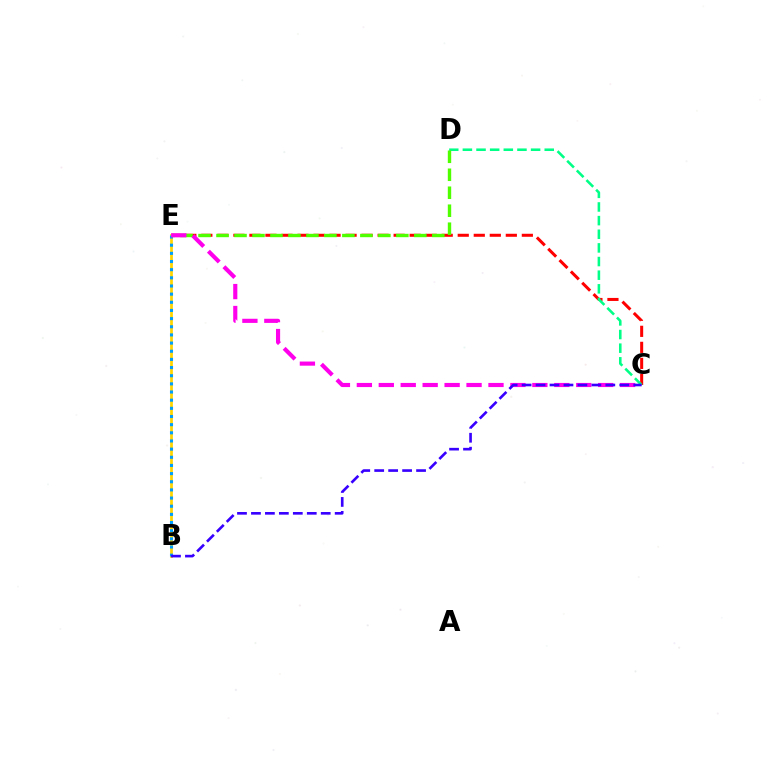{('C', 'E'): [{'color': '#ff0000', 'line_style': 'dashed', 'thickness': 2.18}, {'color': '#ff00ed', 'line_style': 'dashed', 'thickness': 2.98}], ('C', 'D'): [{'color': '#00ff86', 'line_style': 'dashed', 'thickness': 1.85}], ('B', 'E'): [{'color': '#ffd500', 'line_style': 'solid', 'thickness': 1.98}, {'color': '#009eff', 'line_style': 'dotted', 'thickness': 2.22}], ('D', 'E'): [{'color': '#4fff00', 'line_style': 'dashed', 'thickness': 2.44}], ('B', 'C'): [{'color': '#3700ff', 'line_style': 'dashed', 'thickness': 1.9}]}